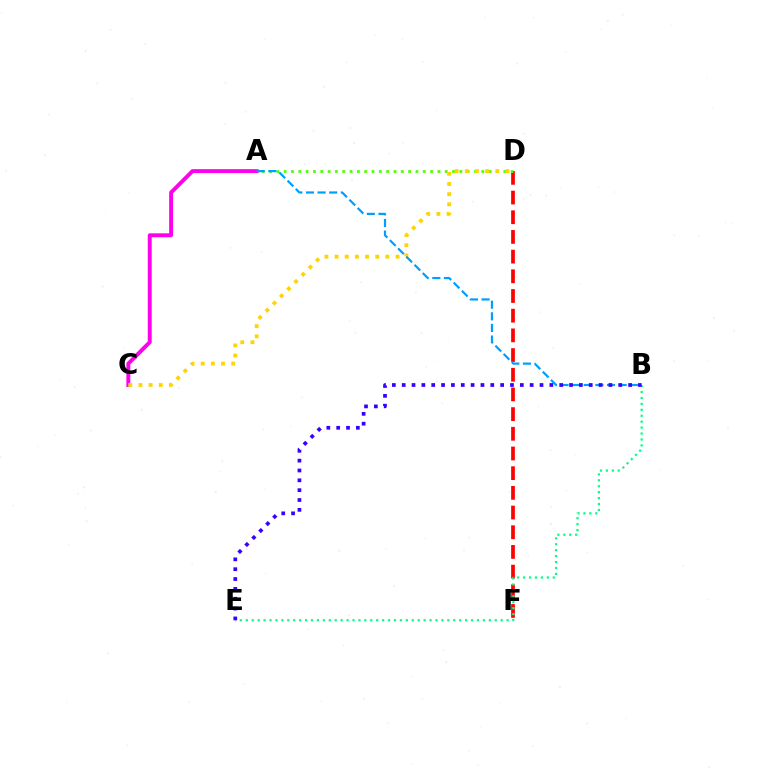{('A', 'C'): [{'color': '#ff00ed', 'line_style': 'solid', 'thickness': 2.82}], ('D', 'F'): [{'color': '#ff0000', 'line_style': 'dashed', 'thickness': 2.67}], ('A', 'D'): [{'color': '#4fff00', 'line_style': 'dotted', 'thickness': 1.99}], ('B', 'E'): [{'color': '#00ff86', 'line_style': 'dotted', 'thickness': 1.61}, {'color': '#3700ff', 'line_style': 'dotted', 'thickness': 2.67}], ('C', 'D'): [{'color': '#ffd500', 'line_style': 'dotted', 'thickness': 2.76}], ('A', 'B'): [{'color': '#009eff', 'line_style': 'dashed', 'thickness': 1.58}]}